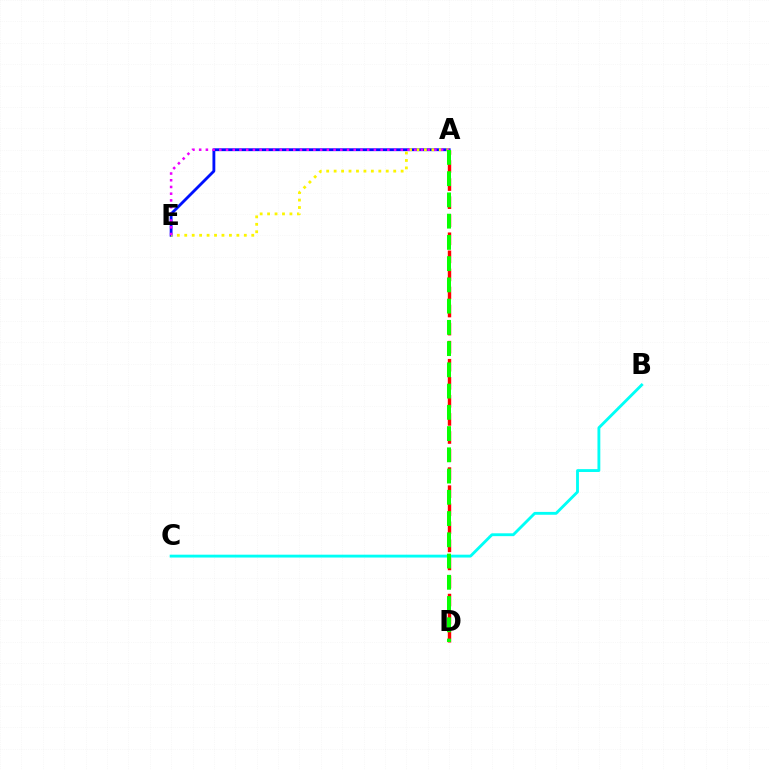{('B', 'C'): [{'color': '#00fff6', 'line_style': 'solid', 'thickness': 2.05}], ('A', 'E'): [{'color': '#0010ff', 'line_style': 'solid', 'thickness': 2.05}, {'color': '#fcf500', 'line_style': 'dotted', 'thickness': 2.02}, {'color': '#ee00ff', 'line_style': 'dotted', 'thickness': 1.83}], ('A', 'D'): [{'color': '#ff0000', 'line_style': 'dashed', 'thickness': 2.45}, {'color': '#08ff00', 'line_style': 'dashed', 'thickness': 2.89}]}